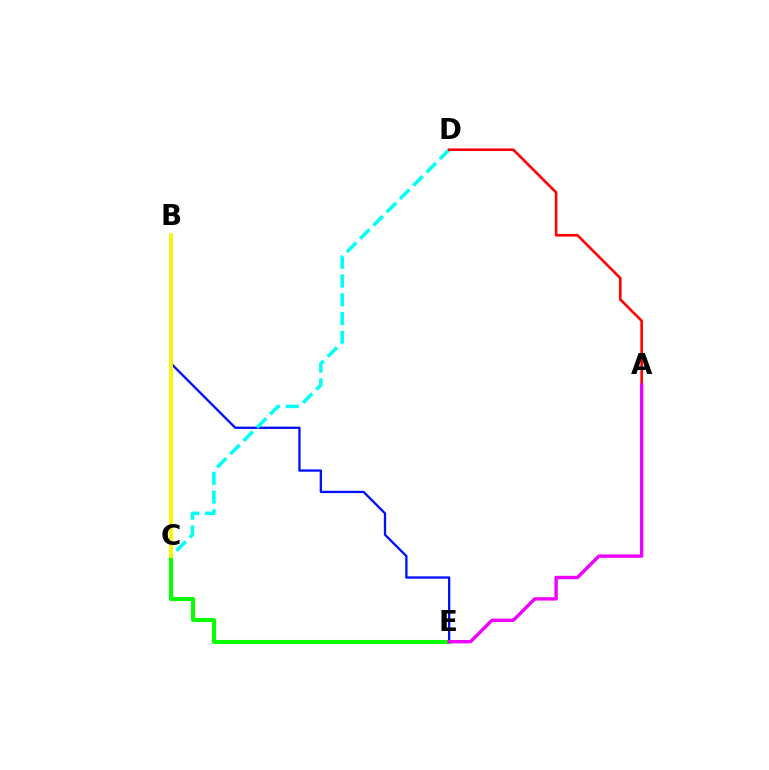{('B', 'E'): [{'color': '#0010ff', 'line_style': 'solid', 'thickness': 1.66}], ('C', 'E'): [{'color': '#08ff00', 'line_style': 'solid', 'thickness': 2.94}], ('C', 'D'): [{'color': '#00fff6', 'line_style': 'dashed', 'thickness': 2.55}], ('A', 'D'): [{'color': '#ff0000', 'line_style': 'solid', 'thickness': 1.87}], ('B', 'C'): [{'color': '#fcf500', 'line_style': 'solid', 'thickness': 2.71}], ('A', 'E'): [{'color': '#ee00ff', 'line_style': 'solid', 'thickness': 2.43}]}